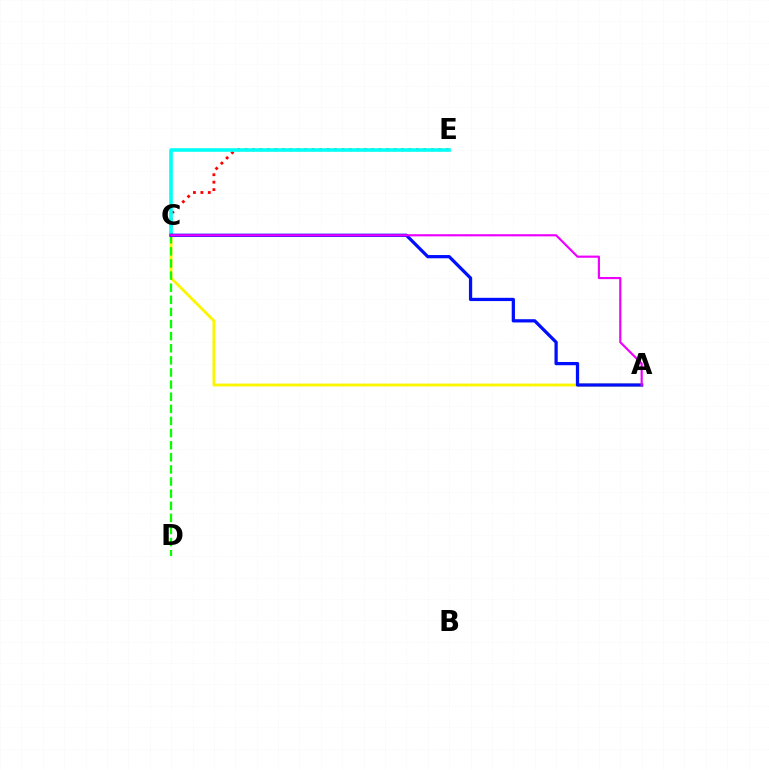{('C', 'E'): [{'color': '#ff0000', 'line_style': 'dotted', 'thickness': 2.02}, {'color': '#00fff6', 'line_style': 'solid', 'thickness': 2.58}], ('A', 'C'): [{'color': '#fcf500', 'line_style': 'solid', 'thickness': 2.04}, {'color': '#0010ff', 'line_style': 'solid', 'thickness': 2.34}, {'color': '#ee00ff', 'line_style': 'solid', 'thickness': 1.56}], ('C', 'D'): [{'color': '#08ff00', 'line_style': 'dashed', 'thickness': 1.65}]}